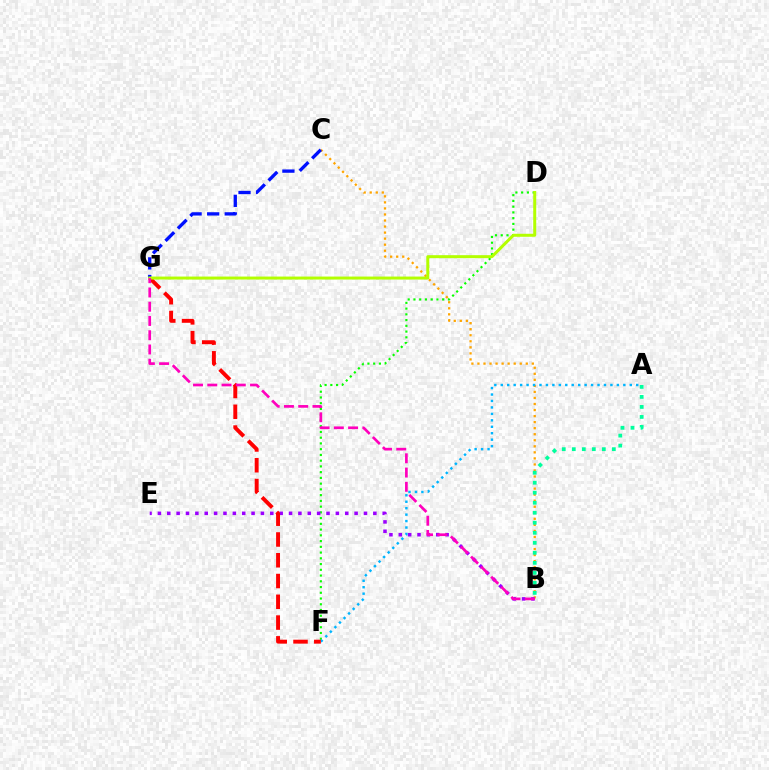{('B', 'C'): [{'color': '#ffa500', 'line_style': 'dotted', 'thickness': 1.64}], ('C', 'G'): [{'color': '#0010ff', 'line_style': 'dashed', 'thickness': 2.39}], ('D', 'F'): [{'color': '#08ff00', 'line_style': 'dotted', 'thickness': 1.56}], ('A', 'F'): [{'color': '#00b5ff', 'line_style': 'dotted', 'thickness': 1.75}], ('B', 'E'): [{'color': '#9b00ff', 'line_style': 'dotted', 'thickness': 2.55}], ('F', 'G'): [{'color': '#ff0000', 'line_style': 'dashed', 'thickness': 2.82}], ('D', 'G'): [{'color': '#b3ff00', 'line_style': 'solid', 'thickness': 2.15}], ('B', 'G'): [{'color': '#ff00bd', 'line_style': 'dashed', 'thickness': 1.94}], ('A', 'B'): [{'color': '#00ff9d', 'line_style': 'dotted', 'thickness': 2.72}]}